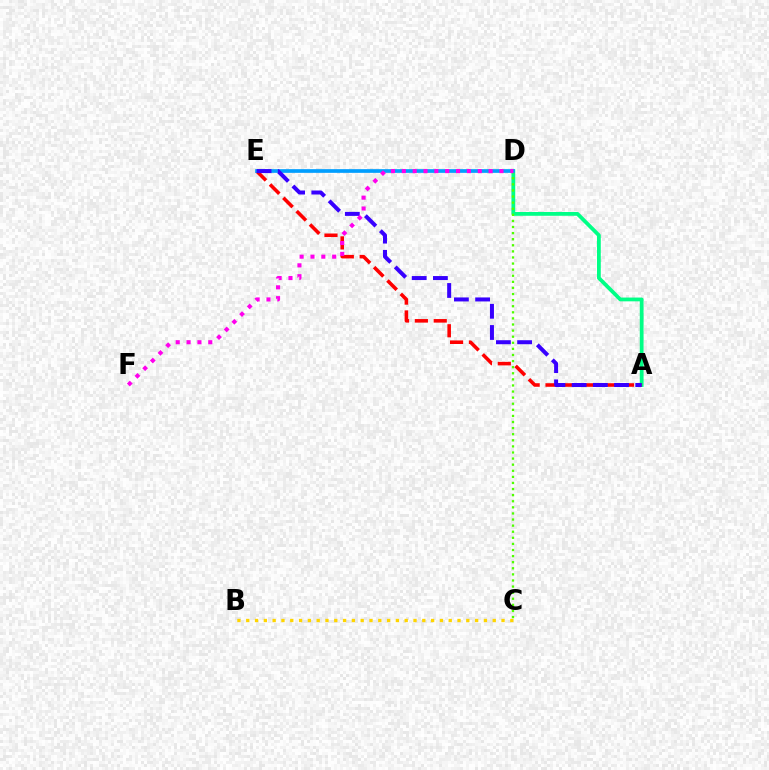{('B', 'C'): [{'color': '#ffd500', 'line_style': 'dotted', 'thickness': 2.39}], ('A', 'D'): [{'color': '#00ff86', 'line_style': 'solid', 'thickness': 2.72}], ('C', 'D'): [{'color': '#4fff00', 'line_style': 'dotted', 'thickness': 1.66}], ('A', 'E'): [{'color': '#ff0000', 'line_style': 'dashed', 'thickness': 2.56}, {'color': '#3700ff', 'line_style': 'dashed', 'thickness': 2.88}], ('D', 'E'): [{'color': '#009eff', 'line_style': 'solid', 'thickness': 2.65}], ('D', 'F'): [{'color': '#ff00ed', 'line_style': 'dotted', 'thickness': 2.95}]}